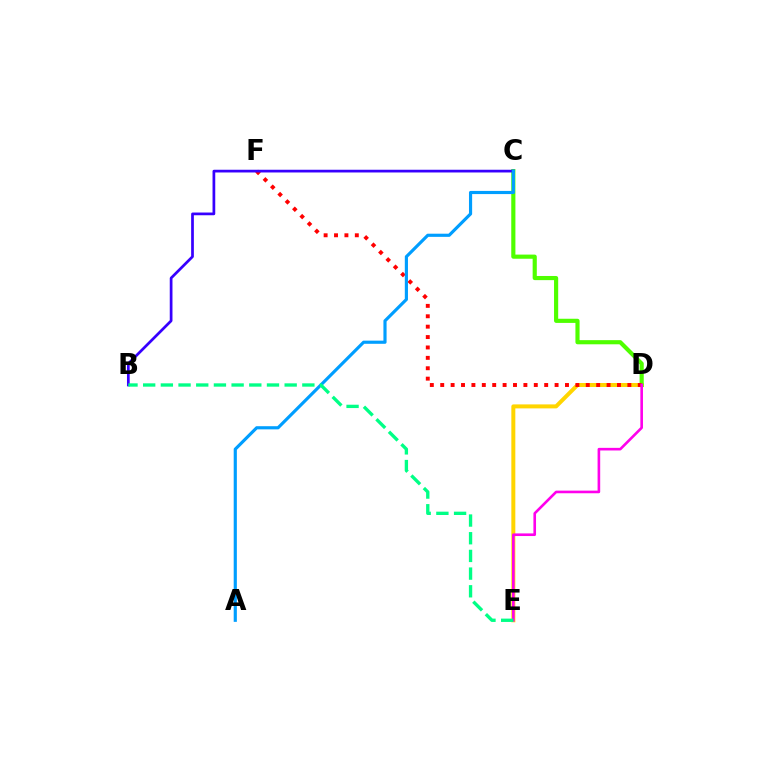{('D', 'E'): [{'color': '#ffd500', 'line_style': 'solid', 'thickness': 2.87}, {'color': '#ff00ed', 'line_style': 'solid', 'thickness': 1.89}], ('C', 'D'): [{'color': '#4fff00', 'line_style': 'solid', 'thickness': 2.99}], ('D', 'F'): [{'color': '#ff0000', 'line_style': 'dotted', 'thickness': 2.82}], ('B', 'C'): [{'color': '#3700ff', 'line_style': 'solid', 'thickness': 1.96}], ('A', 'C'): [{'color': '#009eff', 'line_style': 'solid', 'thickness': 2.27}], ('B', 'E'): [{'color': '#00ff86', 'line_style': 'dashed', 'thickness': 2.4}]}